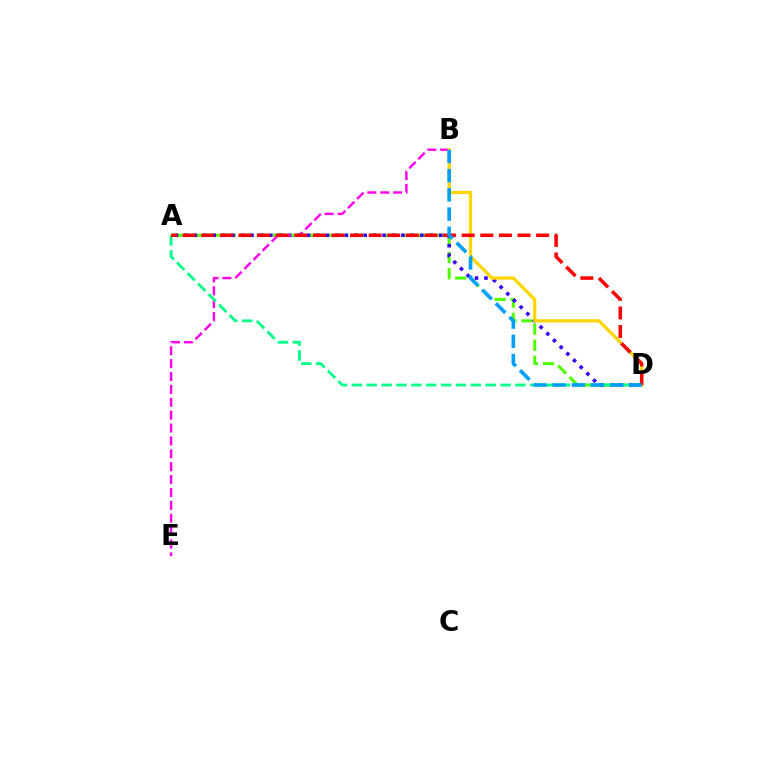{('A', 'D'): [{'color': '#4fff00', 'line_style': 'dashed', 'thickness': 2.18}, {'color': '#3700ff', 'line_style': 'dotted', 'thickness': 2.56}, {'color': '#00ff86', 'line_style': 'dashed', 'thickness': 2.02}, {'color': '#ff0000', 'line_style': 'dashed', 'thickness': 2.53}], ('B', 'E'): [{'color': '#ff00ed', 'line_style': 'dashed', 'thickness': 1.75}], ('B', 'D'): [{'color': '#ffd500', 'line_style': 'solid', 'thickness': 2.33}, {'color': '#009eff', 'line_style': 'dashed', 'thickness': 2.61}]}